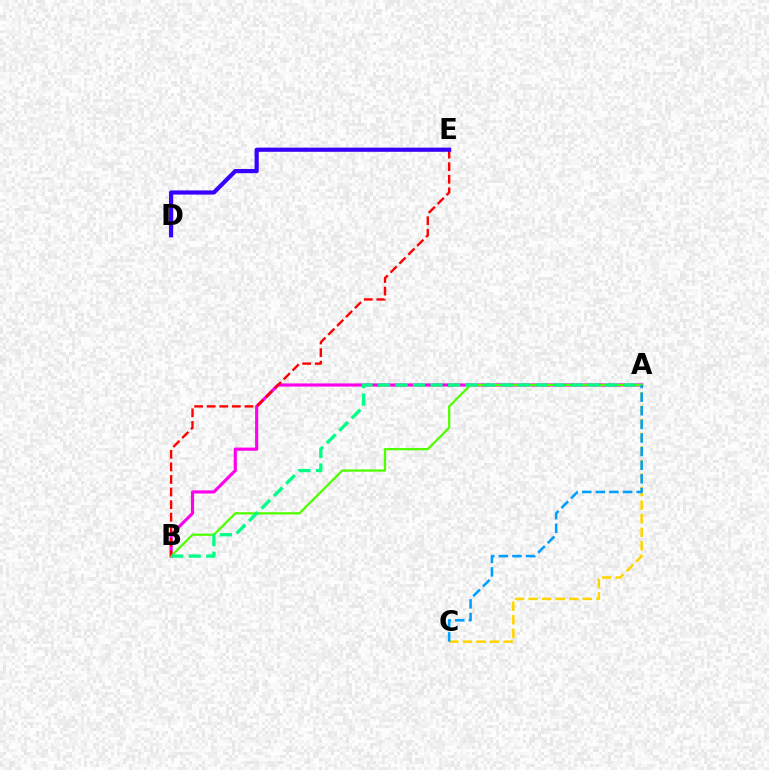{('A', 'B'): [{'color': '#ff00ed', 'line_style': 'solid', 'thickness': 2.27}, {'color': '#4fff00', 'line_style': 'solid', 'thickness': 1.62}, {'color': '#00ff86', 'line_style': 'dashed', 'thickness': 2.38}], ('B', 'E'): [{'color': '#ff0000', 'line_style': 'dashed', 'thickness': 1.71}], ('A', 'C'): [{'color': '#ffd500', 'line_style': 'dashed', 'thickness': 1.84}, {'color': '#009eff', 'line_style': 'dashed', 'thickness': 1.85}], ('D', 'E'): [{'color': '#3700ff', 'line_style': 'solid', 'thickness': 2.99}]}